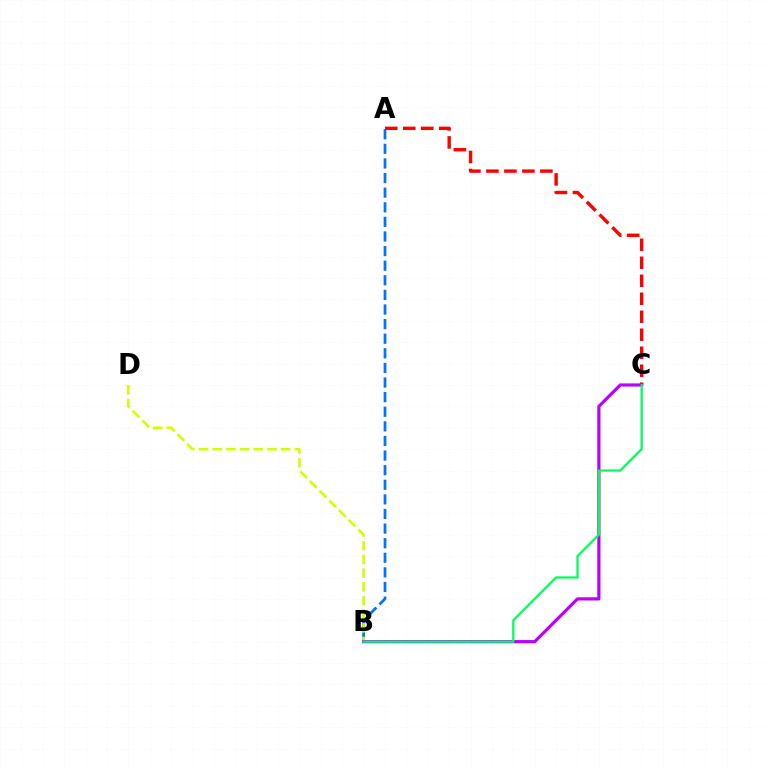{('A', 'B'): [{'color': '#0074ff', 'line_style': 'dashed', 'thickness': 1.98}], ('B', 'D'): [{'color': '#d1ff00', 'line_style': 'dashed', 'thickness': 1.86}], ('B', 'C'): [{'color': '#b900ff', 'line_style': 'solid', 'thickness': 2.3}, {'color': '#00ff5c', 'line_style': 'solid', 'thickness': 1.63}], ('A', 'C'): [{'color': '#ff0000', 'line_style': 'dashed', 'thickness': 2.44}]}